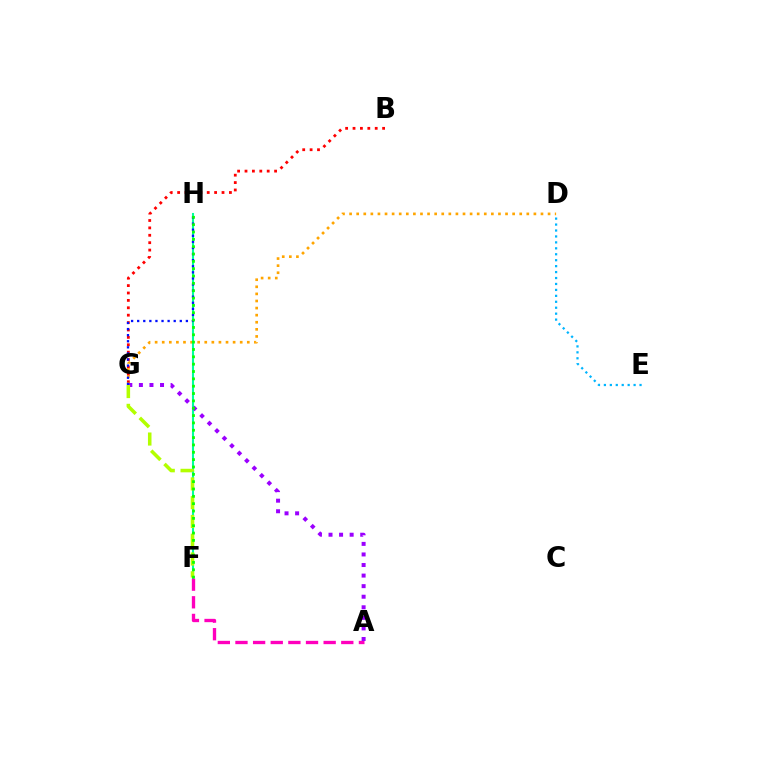{('B', 'G'): [{'color': '#ff0000', 'line_style': 'dotted', 'thickness': 2.01}], ('D', 'G'): [{'color': '#ffa500', 'line_style': 'dotted', 'thickness': 1.93}], ('D', 'E'): [{'color': '#00b5ff', 'line_style': 'dotted', 'thickness': 1.61}], ('F', 'H'): [{'color': '#00ff9d', 'line_style': 'solid', 'thickness': 1.5}, {'color': '#08ff00', 'line_style': 'dotted', 'thickness': 2.0}], ('A', 'F'): [{'color': '#ff00bd', 'line_style': 'dashed', 'thickness': 2.4}], ('A', 'G'): [{'color': '#9b00ff', 'line_style': 'dotted', 'thickness': 2.87}], ('G', 'H'): [{'color': '#0010ff', 'line_style': 'dotted', 'thickness': 1.65}], ('F', 'G'): [{'color': '#b3ff00', 'line_style': 'dashed', 'thickness': 2.55}]}